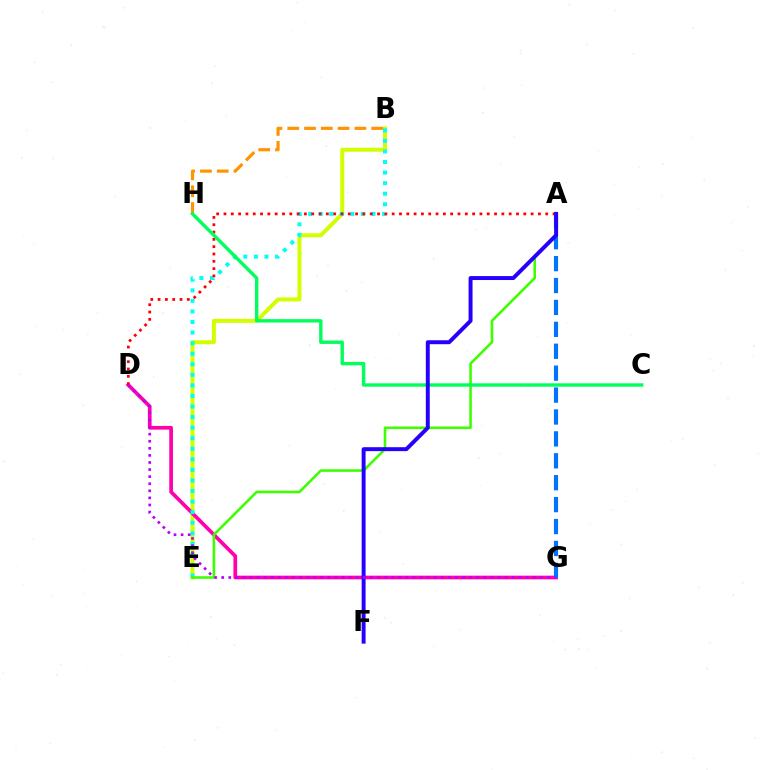{('B', 'H'): [{'color': '#ff9400', 'line_style': 'dashed', 'thickness': 2.28}], ('B', 'E'): [{'color': '#d1ff00', 'line_style': 'solid', 'thickness': 2.88}, {'color': '#00fff6', 'line_style': 'dotted', 'thickness': 2.87}], ('D', 'G'): [{'color': '#ff00ac', 'line_style': 'solid', 'thickness': 2.66}, {'color': '#b900ff', 'line_style': 'dotted', 'thickness': 1.92}], ('A', 'G'): [{'color': '#0074ff', 'line_style': 'dashed', 'thickness': 2.98}], ('A', 'D'): [{'color': '#ff0000', 'line_style': 'dotted', 'thickness': 1.99}], ('A', 'E'): [{'color': '#3dff00', 'line_style': 'solid', 'thickness': 1.86}], ('C', 'H'): [{'color': '#00ff5c', 'line_style': 'solid', 'thickness': 2.44}], ('A', 'F'): [{'color': '#2500ff', 'line_style': 'solid', 'thickness': 2.84}]}